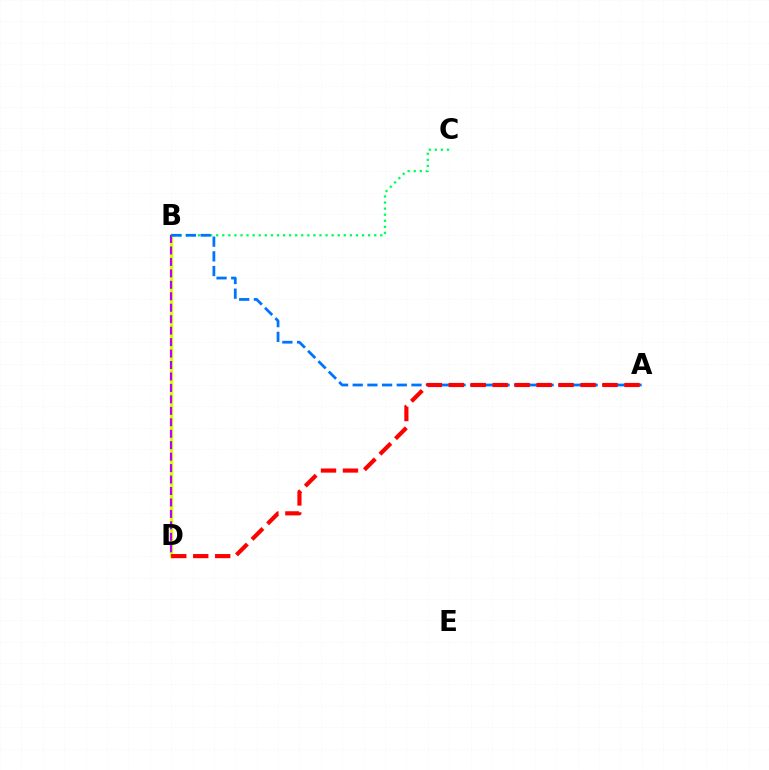{('B', 'D'): [{'color': '#d1ff00', 'line_style': 'solid', 'thickness': 2.4}, {'color': '#b900ff', 'line_style': 'dashed', 'thickness': 1.56}], ('B', 'C'): [{'color': '#00ff5c', 'line_style': 'dotted', 'thickness': 1.65}], ('A', 'B'): [{'color': '#0074ff', 'line_style': 'dashed', 'thickness': 1.99}], ('A', 'D'): [{'color': '#ff0000', 'line_style': 'dashed', 'thickness': 2.98}]}